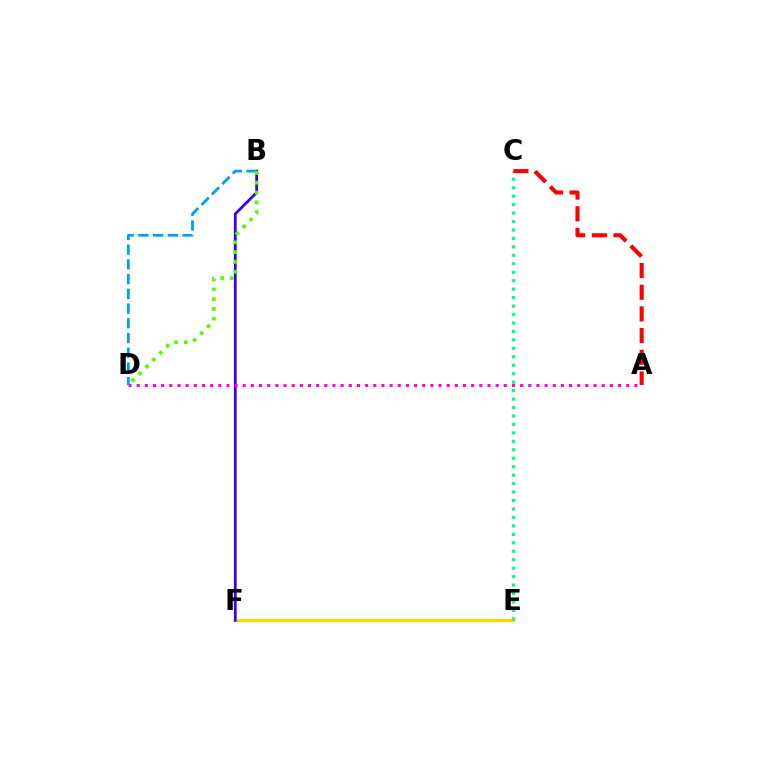{('E', 'F'): [{'color': '#ffd500', 'line_style': 'solid', 'thickness': 2.36}], ('B', 'F'): [{'color': '#3700ff', 'line_style': 'solid', 'thickness': 2.02}], ('A', 'D'): [{'color': '#ff00ed', 'line_style': 'dotted', 'thickness': 2.22}], ('C', 'E'): [{'color': '#00ff86', 'line_style': 'dotted', 'thickness': 2.3}], ('B', 'D'): [{'color': '#009eff', 'line_style': 'dashed', 'thickness': 2.0}, {'color': '#4fff00', 'line_style': 'dotted', 'thickness': 2.66}], ('A', 'C'): [{'color': '#ff0000', 'line_style': 'dashed', 'thickness': 2.95}]}